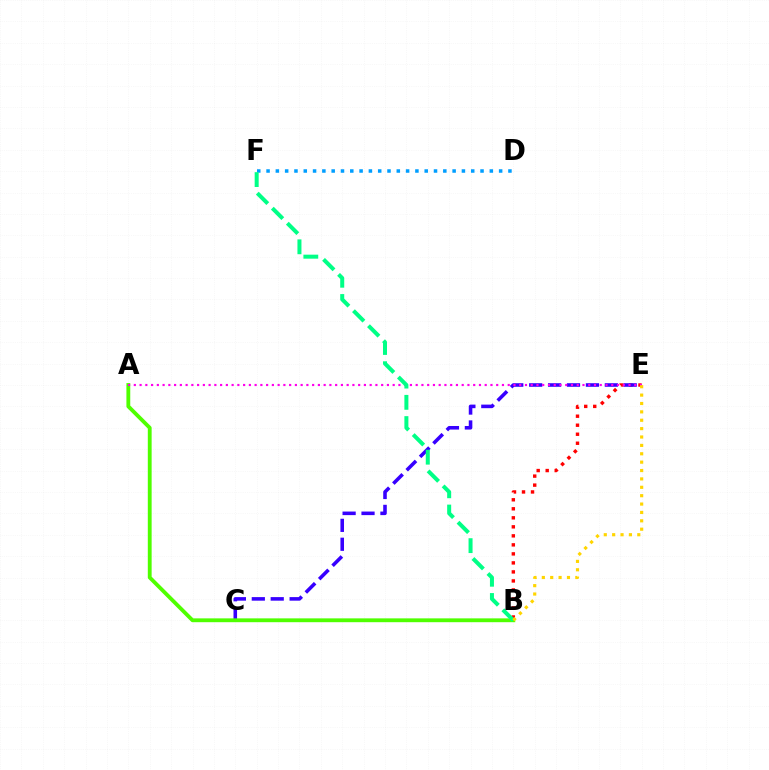{('B', 'E'): [{'color': '#ff0000', 'line_style': 'dotted', 'thickness': 2.45}, {'color': '#ffd500', 'line_style': 'dotted', 'thickness': 2.28}], ('C', 'E'): [{'color': '#3700ff', 'line_style': 'dashed', 'thickness': 2.57}], ('A', 'B'): [{'color': '#4fff00', 'line_style': 'solid', 'thickness': 2.76}], ('D', 'F'): [{'color': '#009eff', 'line_style': 'dotted', 'thickness': 2.53}], ('A', 'E'): [{'color': '#ff00ed', 'line_style': 'dotted', 'thickness': 1.56}], ('B', 'F'): [{'color': '#00ff86', 'line_style': 'dashed', 'thickness': 2.88}]}